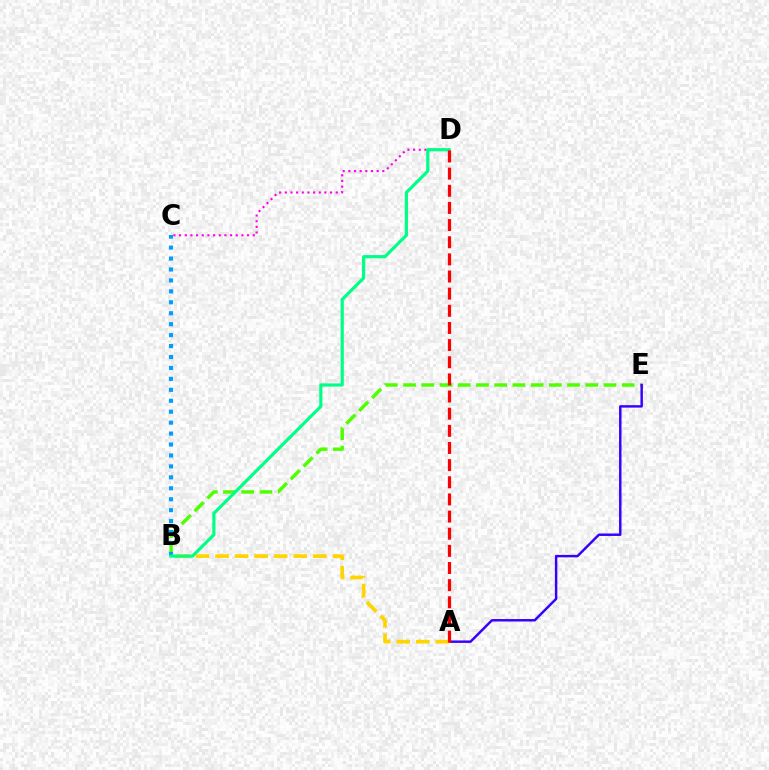{('B', 'E'): [{'color': '#4fff00', 'line_style': 'dashed', 'thickness': 2.48}], ('A', 'E'): [{'color': '#3700ff', 'line_style': 'solid', 'thickness': 1.77}], ('A', 'B'): [{'color': '#ffd500', 'line_style': 'dashed', 'thickness': 2.66}], ('C', 'D'): [{'color': '#ff00ed', 'line_style': 'dotted', 'thickness': 1.54}], ('B', 'C'): [{'color': '#009eff', 'line_style': 'dotted', 'thickness': 2.97}], ('B', 'D'): [{'color': '#00ff86', 'line_style': 'solid', 'thickness': 2.28}], ('A', 'D'): [{'color': '#ff0000', 'line_style': 'dashed', 'thickness': 2.33}]}